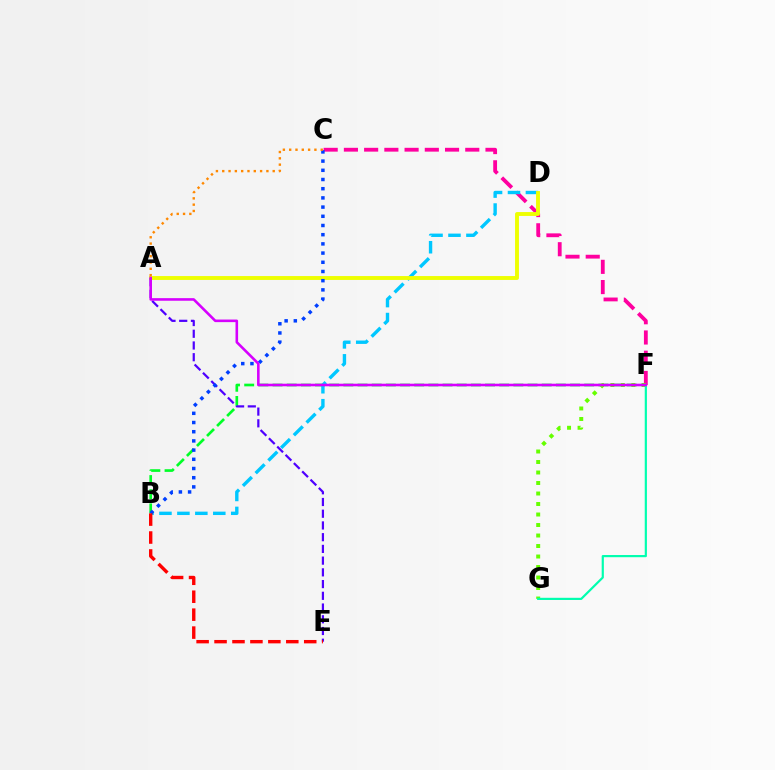{('B', 'F'): [{'color': '#00ff27', 'line_style': 'dashed', 'thickness': 1.92}], ('C', 'F'): [{'color': '#ff00a0', 'line_style': 'dashed', 'thickness': 2.75}], ('B', 'D'): [{'color': '#00c7ff', 'line_style': 'dashed', 'thickness': 2.44}], ('A', 'D'): [{'color': '#eeff00', 'line_style': 'solid', 'thickness': 2.8}], ('A', 'E'): [{'color': '#4f00ff', 'line_style': 'dashed', 'thickness': 1.59}], ('B', 'C'): [{'color': '#003fff', 'line_style': 'dotted', 'thickness': 2.5}], ('A', 'C'): [{'color': '#ff8800', 'line_style': 'dotted', 'thickness': 1.71}], ('F', 'G'): [{'color': '#66ff00', 'line_style': 'dotted', 'thickness': 2.85}, {'color': '#00ffaf', 'line_style': 'solid', 'thickness': 1.57}], ('A', 'F'): [{'color': '#d600ff', 'line_style': 'solid', 'thickness': 1.87}], ('B', 'E'): [{'color': '#ff0000', 'line_style': 'dashed', 'thickness': 2.44}]}